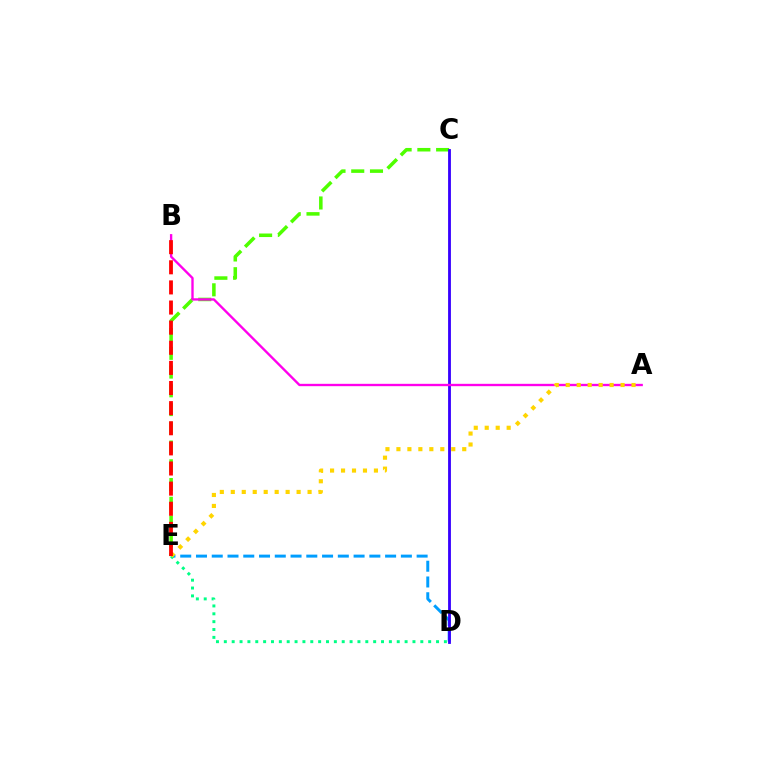{('C', 'E'): [{'color': '#4fff00', 'line_style': 'dashed', 'thickness': 2.55}], ('D', 'E'): [{'color': '#009eff', 'line_style': 'dashed', 'thickness': 2.14}, {'color': '#00ff86', 'line_style': 'dotted', 'thickness': 2.14}], ('C', 'D'): [{'color': '#3700ff', 'line_style': 'solid', 'thickness': 2.03}], ('A', 'B'): [{'color': '#ff00ed', 'line_style': 'solid', 'thickness': 1.7}], ('A', 'E'): [{'color': '#ffd500', 'line_style': 'dotted', 'thickness': 2.98}], ('B', 'E'): [{'color': '#ff0000', 'line_style': 'dashed', 'thickness': 2.73}]}